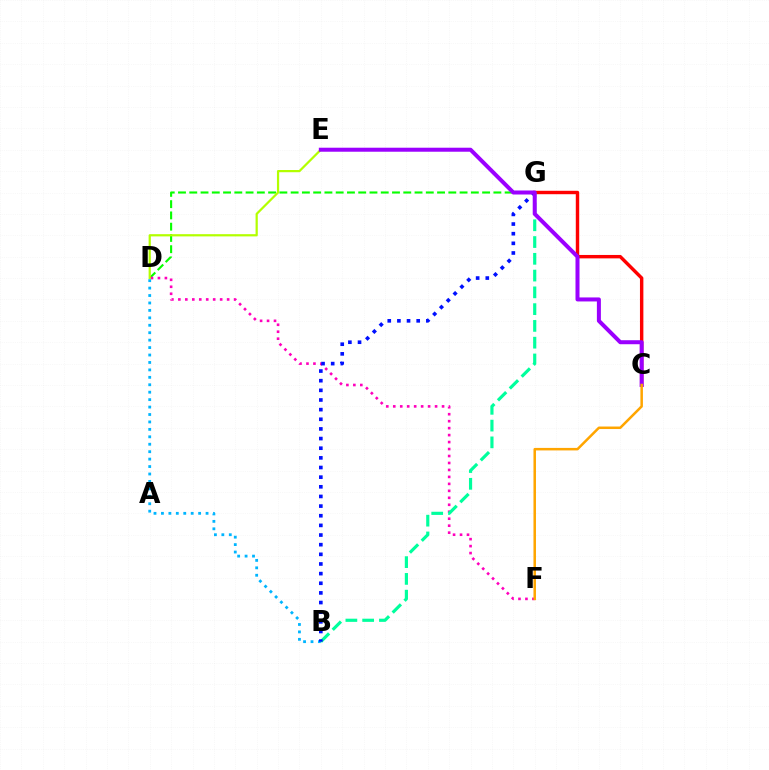{('C', 'G'): [{'color': '#ff0000', 'line_style': 'solid', 'thickness': 2.46}], ('D', 'G'): [{'color': '#08ff00', 'line_style': 'dashed', 'thickness': 1.53}], ('D', 'F'): [{'color': '#ff00bd', 'line_style': 'dotted', 'thickness': 1.89}], ('D', 'E'): [{'color': '#b3ff00', 'line_style': 'solid', 'thickness': 1.6}], ('B', 'G'): [{'color': '#00ff9d', 'line_style': 'dashed', 'thickness': 2.28}, {'color': '#0010ff', 'line_style': 'dotted', 'thickness': 2.62}], ('B', 'D'): [{'color': '#00b5ff', 'line_style': 'dotted', 'thickness': 2.02}], ('C', 'E'): [{'color': '#9b00ff', 'line_style': 'solid', 'thickness': 2.89}], ('C', 'F'): [{'color': '#ffa500', 'line_style': 'solid', 'thickness': 1.81}]}